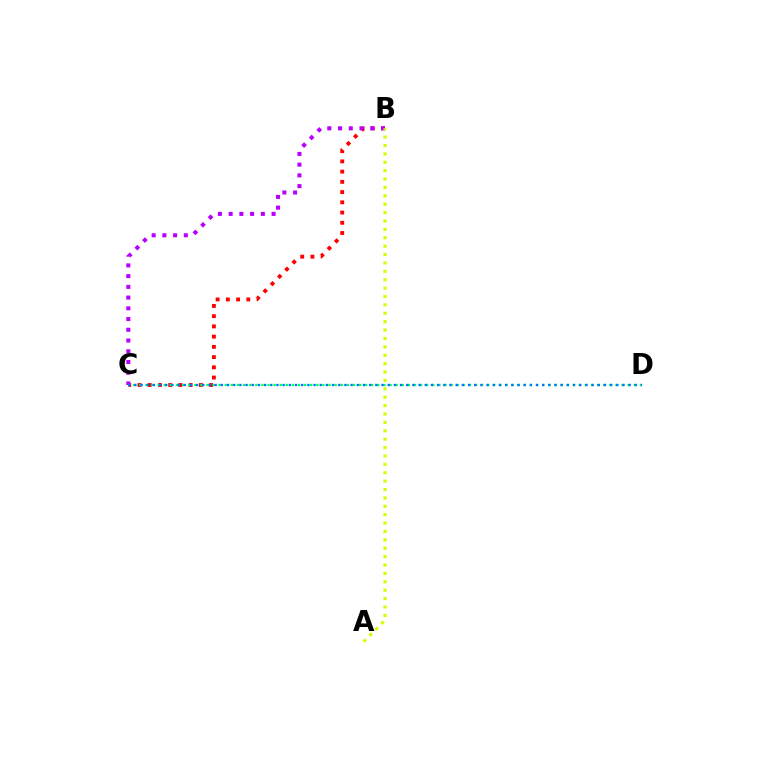{('B', 'C'): [{'color': '#ff0000', 'line_style': 'dotted', 'thickness': 2.78}, {'color': '#b900ff', 'line_style': 'dotted', 'thickness': 2.92}], ('C', 'D'): [{'color': '#00ff5c', 'line_style': 'dotted', 'thickness': 1.66}, {'color': '#0074ff', 'line_style': 'dotted', 'thickness': 1.68}], ('A', 'B'): [{'color': '#d1ff00', 'line_style': 'dotted', 'thickness': 2.28}]}